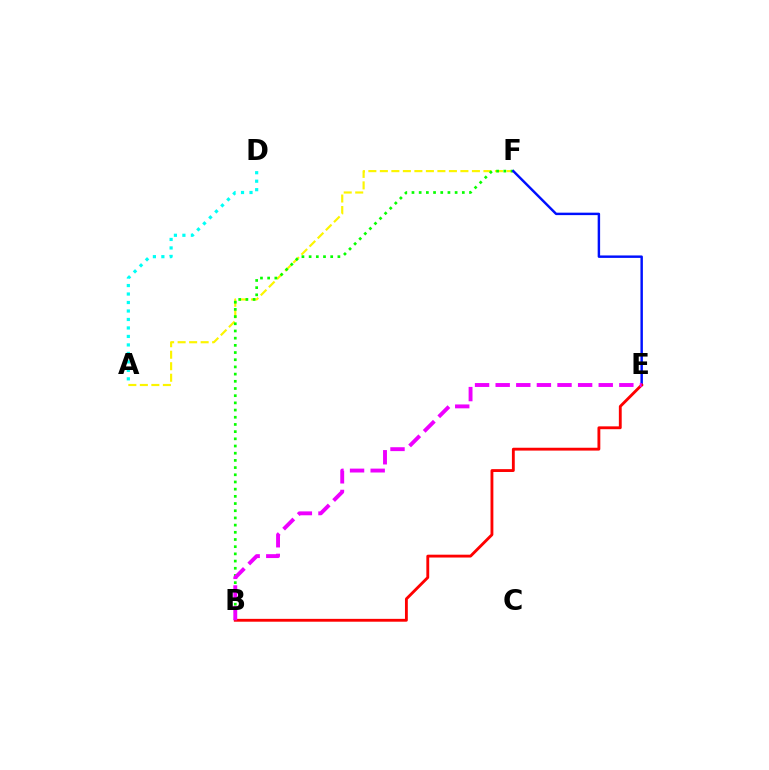{('A', 'F'): [{'color': '#fcf500', 'line_style': 'dashed', 'thickness': 1.56}], ('B', 'F'): [{'color': '#08ff00', 'line_style': 'dotted', 'thickness': 1.95}], ('A', 'D'): [{'color': '#00fff6', 'line_style': 'dotted', 'thickness': 2.3}], ('E', 'F'): [{'color': '#0010ff', 'line_style': 'solid', 'thickness': 1.76}], ('B', 'E'): [{'color': '#ff0000', 'line_style': 'solid', 'thickness': 2.05}, {'color': '#ee00ff', 'line_style': 'dashed', 'thickness': 2.8}]}